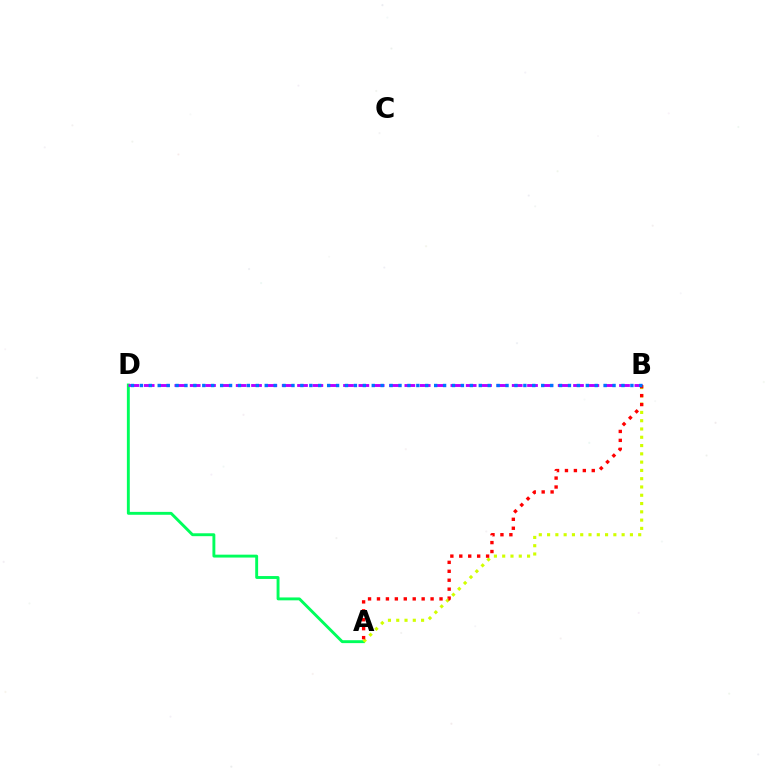{('A', 'D'): [{'color': '#00ff5c', 'line_style': 'solid', 'thickness': 2.09}], ('A', 'B'): [{'color': '#d1ff00', 'line_style': 'dotted', 'thickness': 2.25}, {'color': '#ff0000', 'line_style': 'dotted', 'thickness': 2.43}], ('B', 'D'): [{'color': '#b900ff', 'line_style': 'dashed', 'thickness': 2.08}, {'color': '#0074ff', 'line_style': 'dotted', 'thickness': 2.42}]}